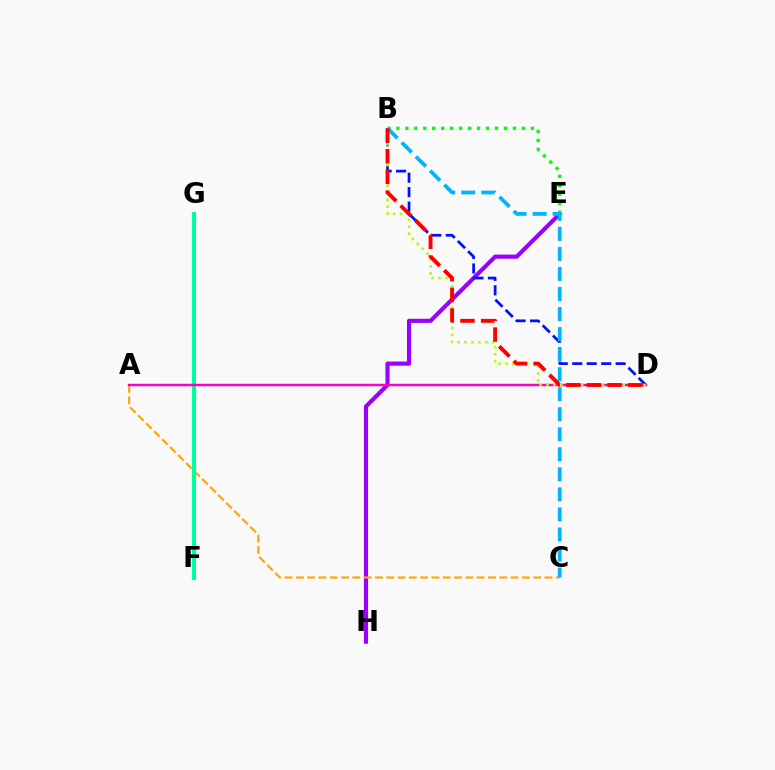{('E', 'H'): [{'color': '#9b00ff', 'line_style': 'solid', 'thickness': 2.99}], ('B', 'D'): [{'color': '#0010ff', 'line_style': 'dashed', 'thickness': 1.97}, {'color': '#b3ff00', 'line_style': 'dotted', 'thickness': 1.88}, {'color': '#ff0000', 'line_style': 'dashed', 'thickness': 2.81}], ('A', 'C'): [{'color': '#ffa500', 'line_style': 'dashed', 'thickness': 1.54}], ('F', 'G'): [{'color': '#00ff9d', 'line_style': 'solid', 'thickness': 2.97}], ('B', 'E'): [{'color': '#08ff00', 'line_style': 'dotted', 'thickness': 2.44}], ('A', 'D'): [{'color': '#ff00bd', 'line_style': 'solid', 'thickness': 1.75}], ('B', 'C'): [{'color': '#00b5ff', 'line_style': 'dashed', 'thickness': 2.72}]}